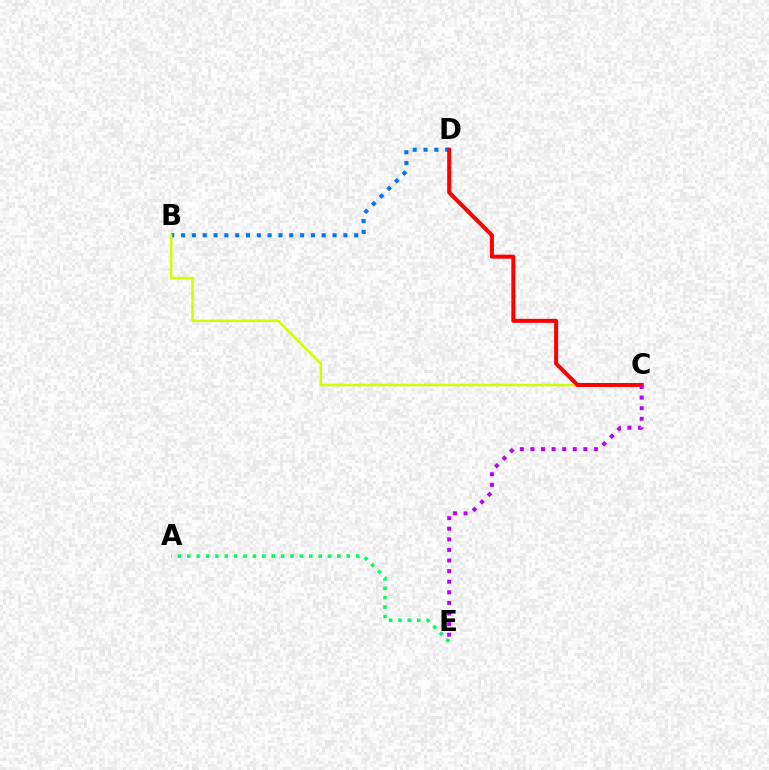{('B', 'D'): [{'color': '#0074ff', 'line_style': 'dotted', 'thickness': 2.94}], ('B', 'C'): [{'color': '#d1ff00', 'line_style': 'solid', 'thickness': 1.83}], ('C', 'D'): [{'color': '#ff0000', 'line_style': 'solid', 'thickness': 2.88}], ('A', 'E'): [{'color': '#00ff5c', 'line_style': 'dotted', 'thickness': 2.55}], ('C', 'E'): [{'color': '#b900ff', 'line_style': 'dotted', 'thickness': 2.88}]}